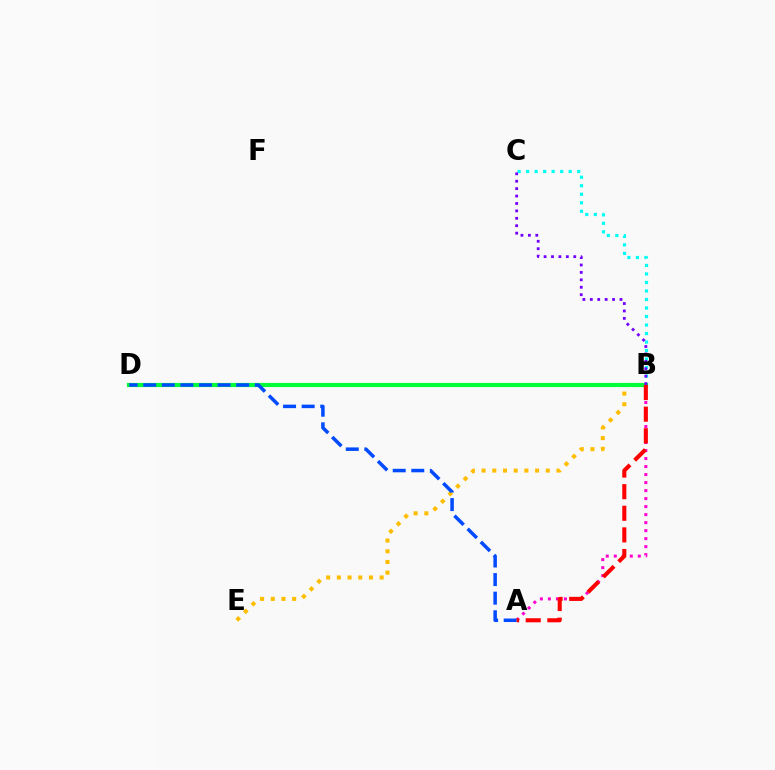{('B', 'E'): [{'color': '#ffbd00', 'line_style': 'dotted', 'thickness': 2.91}], ('B', 'C'): [{'color': '#00fff6', 'line_style': 'dotted', 'thickness': 2.31}, {'color': '#7200ff', 'line_style': 'dotted', 'thickness': 2.02}], ('A', 'B'): [{'color': '#ff00cf', 'line_style': 'dotted', 'thickness': 2.18}, {'color': '#ff0000', 'line_style': 'dashed', 'thickness': 2.94}], ('B', 'D'): [{'color': '#84ff00', 'line_style': 'dotted', 'thickness': 1.54}, {'color': '#00ff39', 'line_style': 'solid', 'thickness': 2.98}], ('A', 'D'): [{'color': '#004bff', 'line_style': 'dashed', 'thickness': 2.52}]}